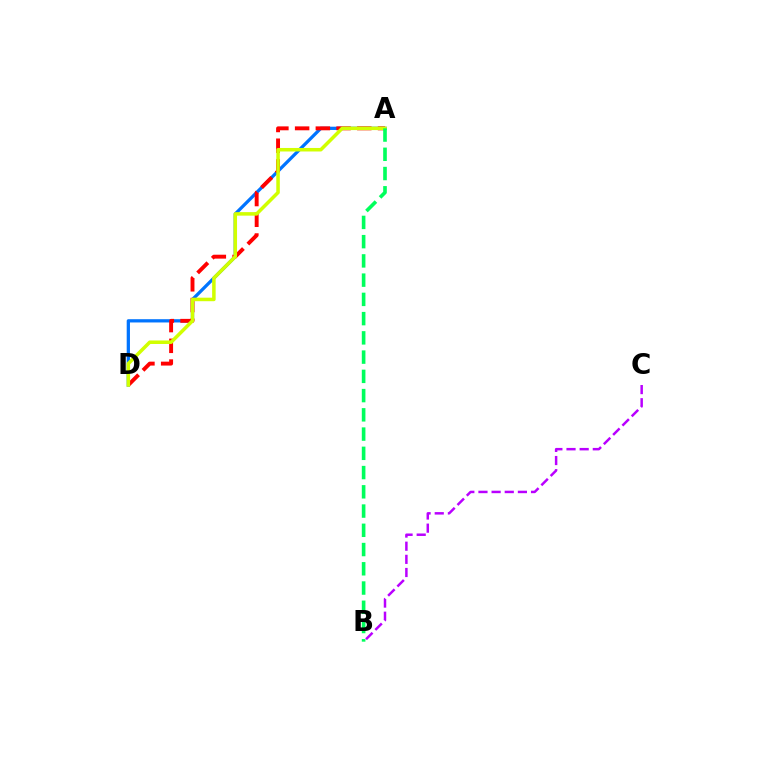{('B', 'C'): [{'color': '#b900ff', 'line_style': 'dashed', 'thickness': 1.79}], ('A', 'D'): [{'color': '#0074ff', 'line_style': 'solid', 'thickness': 2.34}, {'color': '#ff0000', 'line_style': 'dashed', 'thickness': 2.82}, {'color': '#d1ff00', 'line_style': 'solid', 'thickness': 2.54}], ('A', 'B'): [{'color': '#00ff5c', 'line_style': 'dashed', 'thickness': 2.61}]}